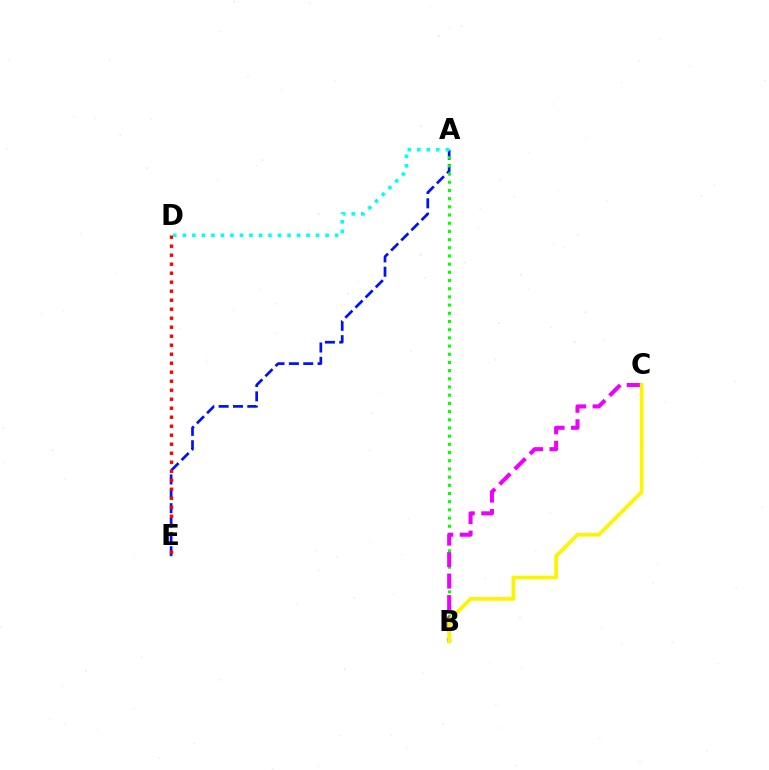{('A', 'E'): [{'color': '#0010ff', 'line_style': 'dashed', 'thickness': 1.95}], ('D', 'E'): [{'color': '#ff0000', 'line_style': 'dotted', 'thickness': 2.45}], ('A', 'B'): [{'color': '#08ff00', 'line_style': 'dotted', 'thickness': 2.23}], ('B', 'C'): [{'color': '#ee00ff', 'line_style': 'dashed', 'thickness': 2.92}, {'color': '#fcf500', 'line_style': 'solid', 'thickness': 2.66}], ('A', 'D'): [{'color': '#00fff6', 'line_style': 'dotted', 'thickness': 2.59}]}